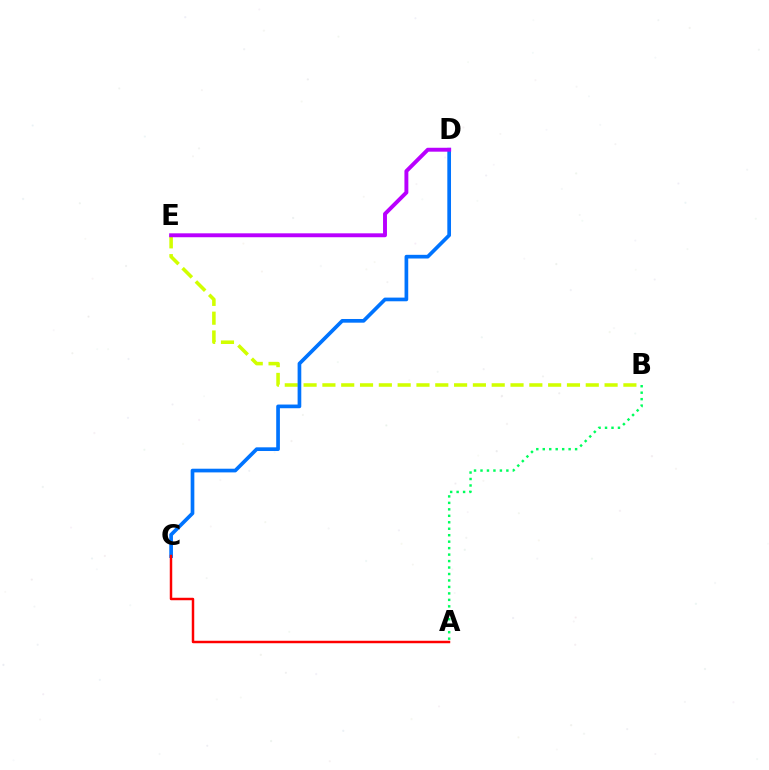{('A', 'B'): [{'color': '#00ff5c', 'line_style': 'dotted', 'thickness': 1.76}], ('B', 'E'): [{'color': '#d1ff00', 'line_style': 'dashed', 'thickness': 2.56}], ('C', 'D'): [{'color': '#0074ff', 'line_style': 'solid', 'thickness': 2.65}], ('D', 'E'): [{'color': '#b900ff', 'line_style': 'solid', 'thickness': 2.82}], ('A', 'C'): [{'color': '#ff0000', 'line_style': 'solid', 'thickness': 1.78}]}